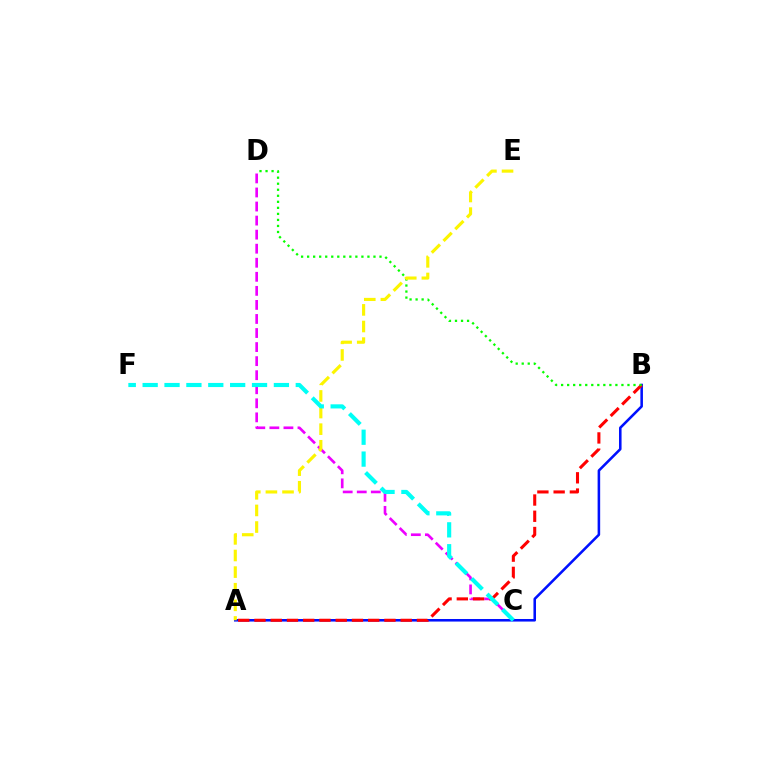{('C', 'D'): [{'color': '#ee00ff', 'line_style': 'dashed', 'thickness': 1.91}], ('A', 'B'): [{'color': '#0010ff', 'line_style': 'solid', 'thickness': 1.84}, {'color': '#ff0000', 'line_style': 'dashed', 'thickness': 2.21}], ('B', 'D'): [{'color': '#08ff00', 'line_style': 'dotted', 'thickness': 1.64}], ('A', 'E'): [{'color': '#fcf500', 'line_style': 'dashed', 'thickness': 2.26}], ('C', 'F'): [{'color': '#00fff6', 'line_style': 'dashed', 'thickness': 2.97}]}